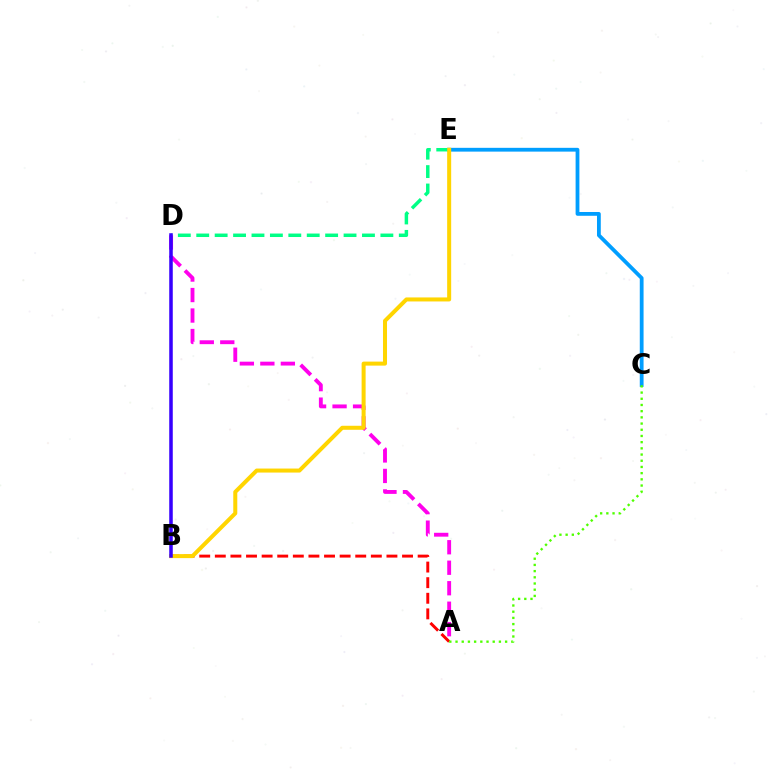{('D', 'E'): [{'color': '#00ff86', 'line_style': 'dashed', 'thickness': 2.5}], ('A', 'D'): [{'color': '#ff00ed', 'line_style': 'dashed', 'thickness': 2.78}], ('C', 'E'): [{'color': '#009eff', 'line_style': 'solid', 'thickness': 2.73}], ('A', 'B'): [{'color': '#ff0000', 'line_style': 'dashed', 'thickness': 2.12}], ('B', 'E'): [{'color': '#ffd500', 'line_style': 'solid', 'thickness': 2.89}], ('B', 'D'): [{'color': '#3700ff', 'line_style': 'solid', 'thickness': 2.54}], ('A', 'C'): [{'color': '#4fff00', 'line_style': 'dotted', 'thickness': 1.68}]}